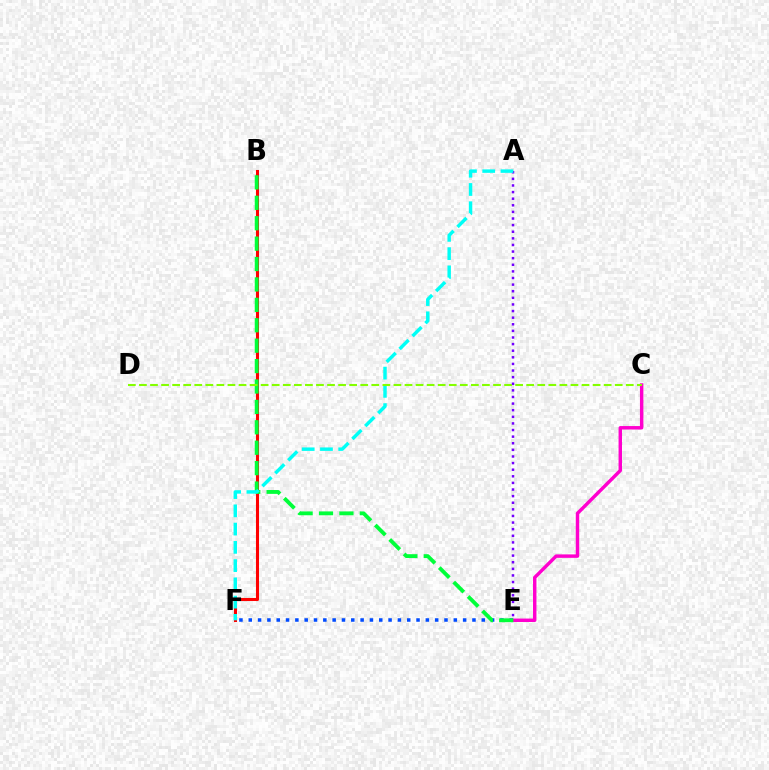{('E', 'F'): [{'color': '#004bff', 'line_style': 'dotted', 'thickness': 2.53}], ('C', 'E'): [{'color': '#ff00cf', 'line_style': 'solid', 'thickness': 2.48}], ('B', 'F'): [{'color': '#ffbd00', 'line_style': 'dotted', 'thickness': 1.54}, {'color': '#ff0000', 'line_style': 'solid', 'thickness': 2.19}], ('A', 'E'): [{'color': '#7200ff', 'line_style': 'dotted', 'thickness': 1.8}], ('B', 'E'): [{'color': '#00ff39', 'line_style': 'dashed', 'thickness': 2.77}], ('A', 'F'): [{'color': '#00fff6', 'line_style': 'dashed', 'thickness': 2.48}], ('C', 'D'): [{'color': '#84ff00', 'line_style': 'dashed', 'thickness': 1.5}]}